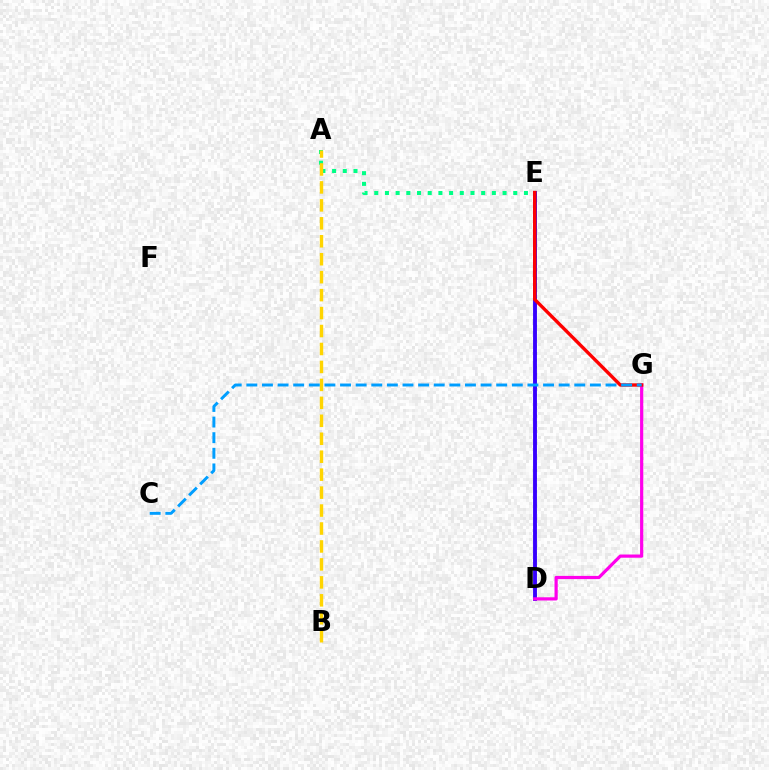{('A', 'E'): [{'color': '#00ff86', 'line_style': 'dotted', 'thickness': 2.91}], ('A', 'B'): [{'color': '#ffd500', 'line_style': 'dashed', 'thickness': 2.44}], ('D', 'E'): [{'color': '#4fff00', 'line_style': 'dotted', 'thickness': 1.87}, {'color': '#3700ff', 'line_style': 'solid', 'thickness': 2.78}], ('D', 'G'): [{'color': '#ff00ed', 'line_style': 'solid', 'thickness': 2.3}], ('E', 'G'): [{'color': '#ff0000', 'line_style': 'solid', 'thickness': 2.42}], ('C', 'G'): [{'color': '#009eff', 'line_style': 'dashed', 'thickness': 2.12}]}